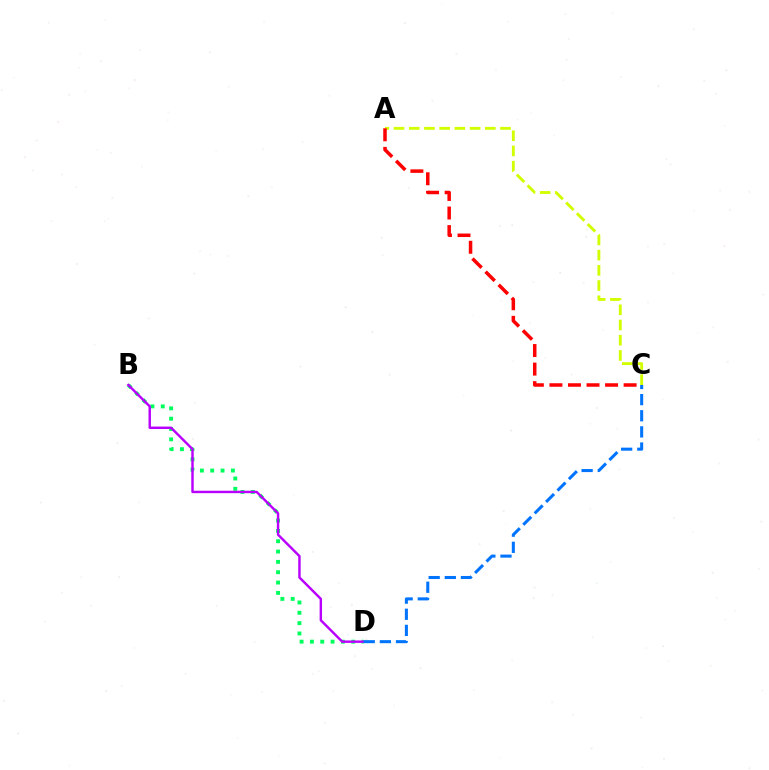{('B', 'D'): [{'color': '#00ff5c', 'line_style': 'dotted', 'thickness': 2.81}, {'color': '#b900ff', 'line_style': 'solid', 'thickness': 1.75}], ('A', 'C'): [{'color': '#d1ff00', 'line_style': 'dashed', 'thickness': 2.07}, {'color': '#ff0000', 'line_style': 'dashed', 'thickness': 2.52}], ('C', 'D'): [{'color': '#0074ff', 'line_style': 'dashed', 'thickness': 2.19}]}